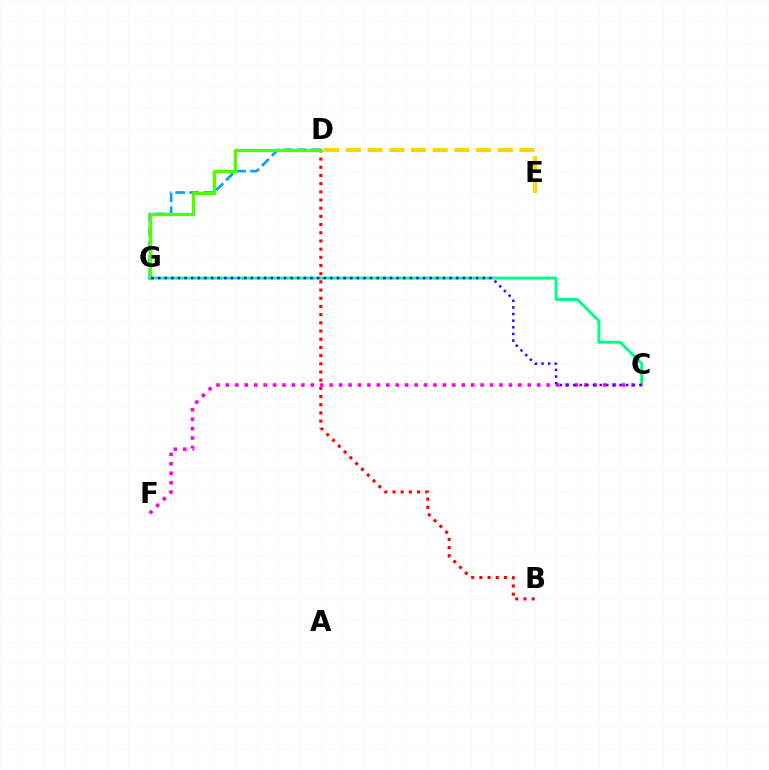{('D', 'G'): [{'color': '#009eff', 'line_style': 'dashed', 'thickness': 1.89}, {'color': '#4fff00', 'line_style': 'solid', 'thickness': 2.43}], ('B', 'D'): [{'color': '#ff0000', 'line_style': 'dotted', 'thickness': 2.22}], ('C', 'G'): [{'color': '#00ff86', 'line_style': 'solid', 'thickness': 2.13}, {'color': '#3700ff', 'line_style': 'dotted', 'thickness': 1.8}], ('D', 'E'): [{'color': '#ffd500', 'line_style': 'dashed', 'thickness': 2.95}], ('C', 'F'): [{'color': '#ff00ed', 'line_style': 'dotted', 'thickness': 2.56}]}